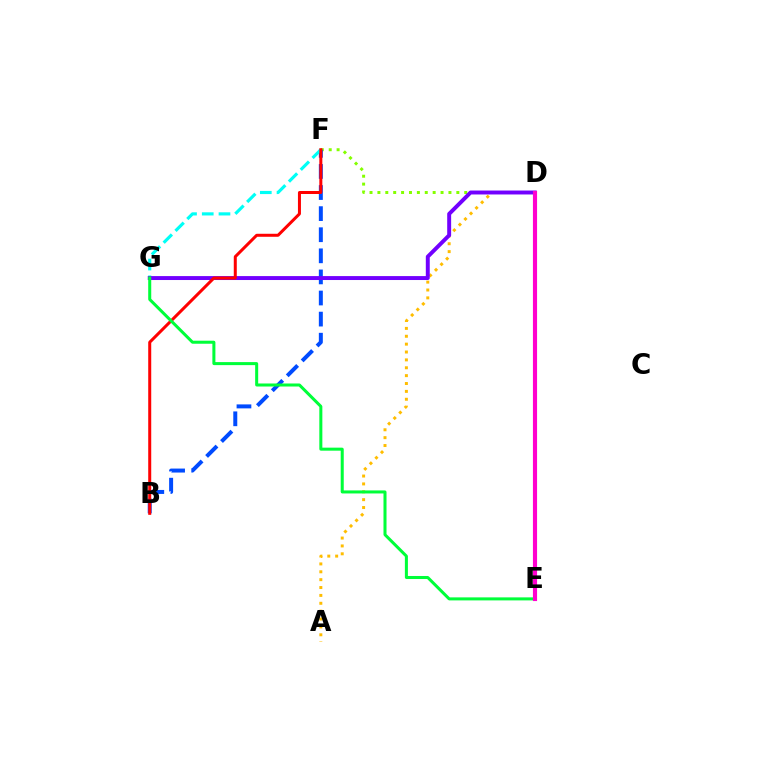{('D', 'F'): [{'color': '#84ff00', 'line_style': 'dotted', 'thickness': 2.14}], ('B', 'F'): [{'color': '#004bff', 'line_style': 'dashed', 'thickness': 2.87}, {'color': '#ff0000', 'line_style': 'solid', 'thickness': 2.16}], ('A', 'D'): [{'color': '#ffbd00', 'line_style': 'dotted', 'thickness': 2.14}], ('F', 'G'): [{'color': '#00fff6', 'line_style': 'dashed', 'thickness': 2.27}], ('D', 'G'): [{'color': '#7200ff', 'line_style': 'solid', 'thickness': 2.83}], ('E', 'G'): [{'color': '#00ff39', 'line_style': 'solid', 'thickness': 2.18}], ('D', 'E'): [{'color': '#ff00cf', 'line_style': 'solid', 'thickness': 2.98}]}